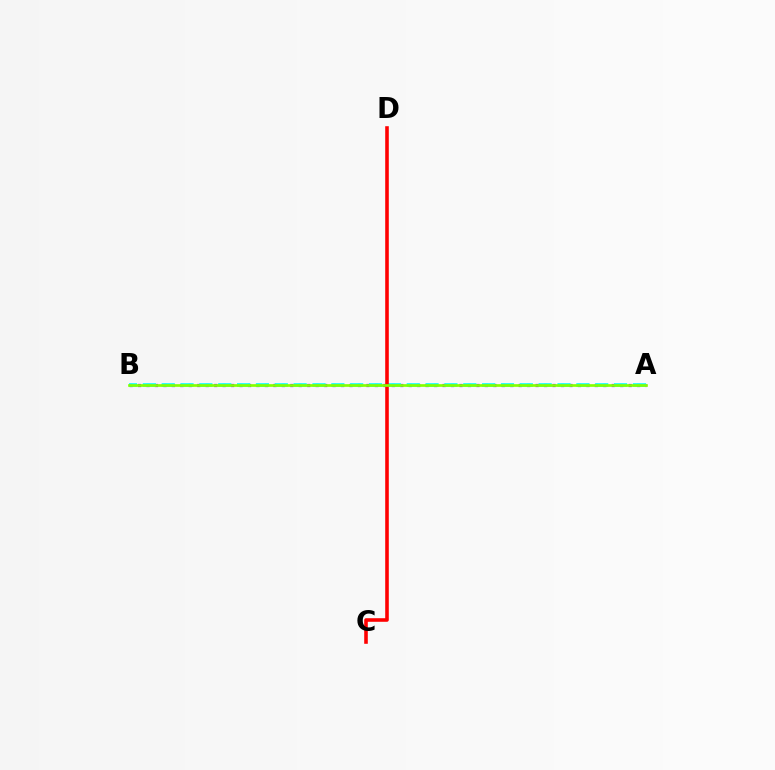{('A', 'B'): [{'color': '#7200ff', 'line_style': 'dotted', 'thickness': 2.3}, {'color': '#00fff6', 'line_style': 'dashed', 'thickness': 2.56}, {'color': '#84ff00', 'line_style': 'solid', 'thickness': 1.92}], ('C', 'D'): [{'color': '#ff0000', 'line_style': 'solid', 'thickness': 2.58}]}